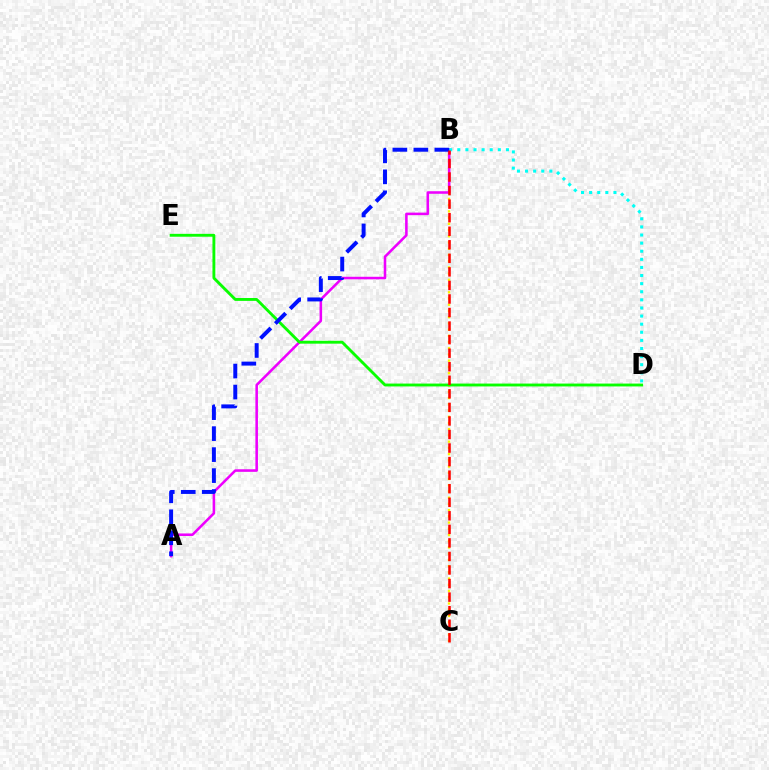{('B', 'C'): [{'color': '#fcf500', 'line_style': 'dotted', 'thickness': 1.69}, {'color': '#ff0000', 'line_style': 'dashed', 'thickness': 1.84}], ('A', 'B'): [{'color': '#ee00ff', 'line_style': 'solid', 'thickness': 1.84}, {'color': '#0010ff', 'line_style': 'dashed', 'thickness': 2.85}], ('B', 'D'): [{'color': '#00fff6', 'line_style': 'dotted', 'thickness': 2.2}], ('D', 'E'): [{'color': '#08ff00', 'line_style': 'solid', 'thickness': 2.06}]}